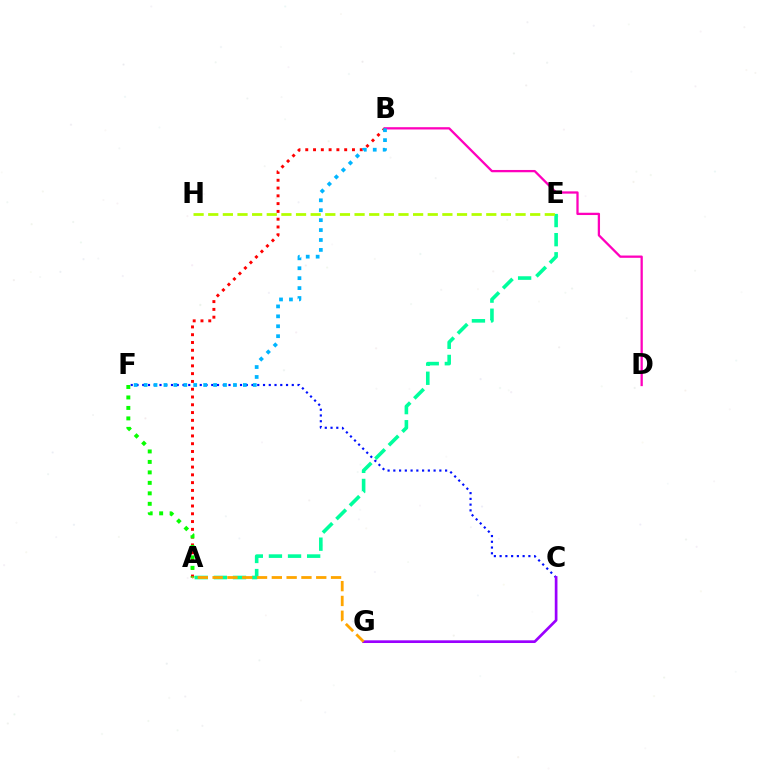{('C', 'F'): [{'color': '#0010ff', 'line_style': 'dotted', 'thickness': 1.56}], ('A', 'E'): [{'color': '#00ff9d', 'line_style': 'dashed', 'thickness': 2.6}], ('E', 'H'): [{'color': '#b3ff00', 'line_style': 'dashed', 'thickness': 1.99}], ('A', 'B'): [{'color': '#ff0000', 'line_style': 'dotted', 'thickness': 2.12}], ('B', 'D'): [{'color': '#ff00bd', 'line_style': 'solid', 'thickness': 1.65}], ('A', 'F'): [{'color': '#08ff00', 'line_style': 'dotted', 'thickness': 2.85}], ('C', 'G'): [{'color': '#9b00ff', 'line_style': 'solid', 'thickness': 1.94}], ('B', 'F'): [{'color': '#00b5ff', 'line_style': 'dotted', 'thickness': 2.7}], ('A', 'G'): [{'color': '#ffa500', 'line_style': 'dashed', 'thickness': 2.01}]}